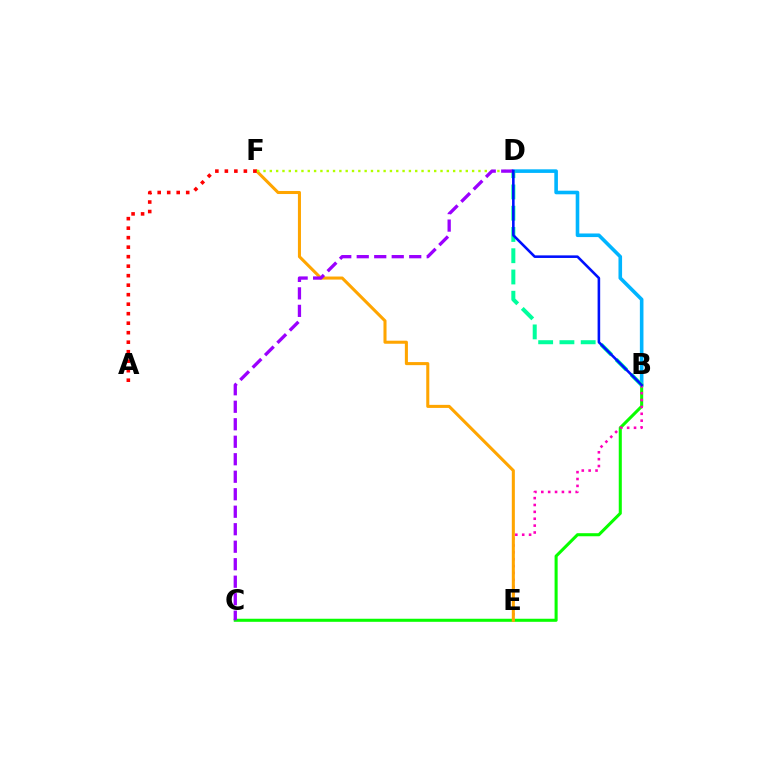{('B', 'D'): [{'color': '#00b5ff', 'line_style': 'solid', 'thickness': 2.59}, {'color': '#00ff9d', 'line_style': 'dashed', 'thickness': 2.89}, {'color': '#0010ff', 'line_style': 'solid', 'thickness': 1.86}], ('B', 'C'): [{'color': '#08ff00', 'line_style': 'solid', 'thickness': 2.2}], ('B', 'E'): [{'color': '#ff00bd', 'line_style': 'dotted', 'thickness': 1.87}], ('E', 'F'): [{'color': '#ffa500', 'line_style': 'solid', 'thickness': 2.2}], ('D', 'F'): [{'color': '#b3ff00', 'line_style': 'dotted', 'thickness': 1.72}], ('C', 'D'): [{'color': '#9b00ff', 'line_style': 'dashed', 'thickness': 2.38}], ('A', 'F'): [{'color': '#ff0000', 'line_style': 'dotted', 'thickness': 2.58}]}